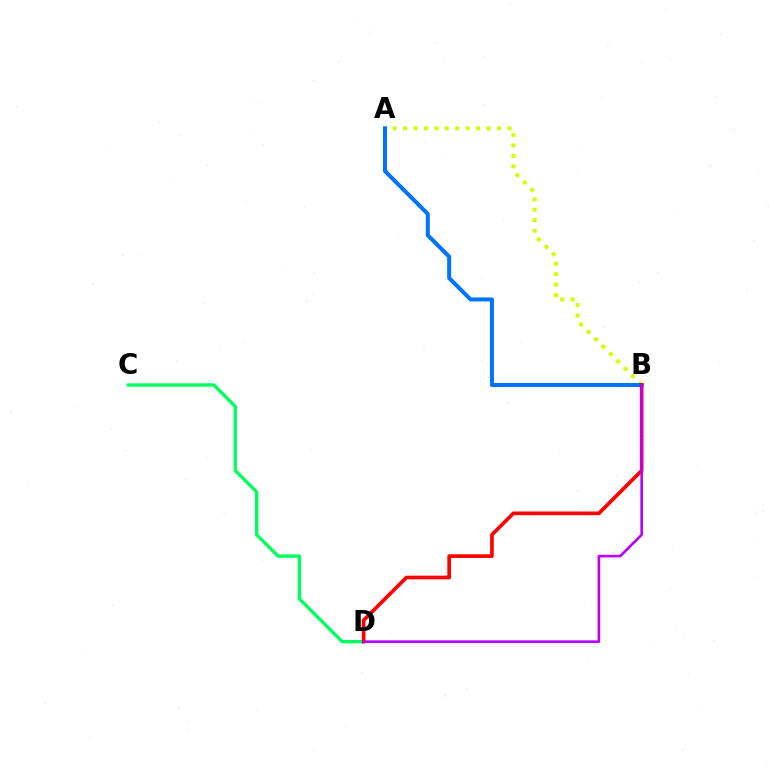{('A', 'B'): [{'color': '#d1ff00', 'line_style': 'dotted', 'thickness': 2.84}, {'color': '#0074ff', 'line_style': 'solid', 'thickness': 2.89}], ('C', 'D'): [{'color': '#00ff5c', 'line_style': 'solid', 'thickness': 2.4}], ('B', 'D'): [{'color': '#ff0000', 'line_style': 'solid', 'thickness': 2.64}, {'color': '#b900ff', 'line_style': 'solid', 'thickness': 1.89}]}